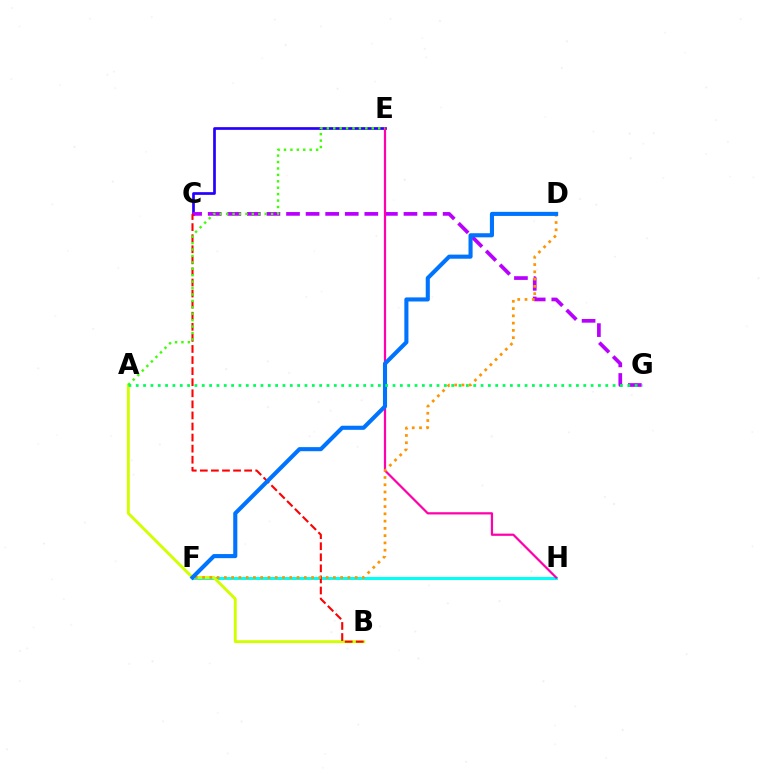{('F', 'H'): [{'color': '#00fff6', 'line_style': 'solid', 'thickness': 2.16}], ('C', 'E'): [{'color': '#2500ff', 'line_style': 'solid', 'thickness': 1.94}], ('A', 'B'): [{'color': '#d1ff00', 'line_style': 'solid', 'thickness': 2.09}], ('C', 'G'): [{'color': '#b900ff', 'line_style': 'dashed', 'thickness': 2.66}], ('E', 'H'): [{'color': '#ff00ac', 'line_style': 'solid', 'thickness': 1.61}], ('B', 'C'): [{'color': '#ff0000', 'line_style': 'dashed', 'thickness': 1.5}], ('D', 'F'): [{'color': '#ff9400', 'line_style': 'dotted', 'thickness': 1.97}, {'color': '#0074ff', 'line_style': 'solid', 'thickness': 2.95}], ('A', 'E'): [{'color': '#3dff00', 'line_style': 'dotted', 'thickness': 1.74}], ('A', 'G'): [{'color': '#00ff5c', 'line_style': 'dotted', 'thickness': 1.99}]}